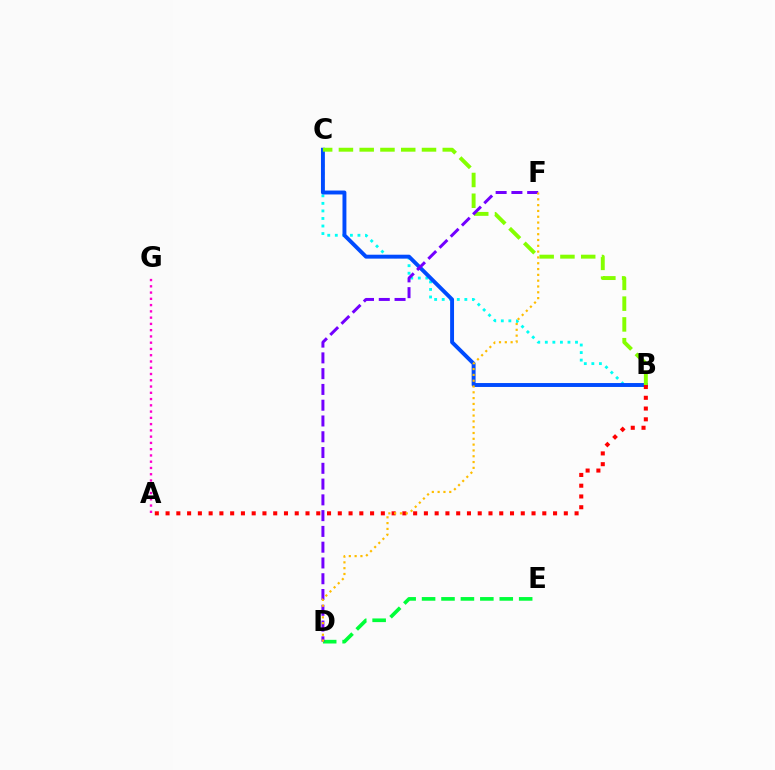{('B', 'C'): [{'color': '#00fff6', 'line_style': 'dotted', 'thickness': 2.05}, {'color': '#004bff', 'line_style': 'solid', 'thickness': 2.82}, {'color': '#84ff00', 'line_style': 'dashed', 'thickness': 2.82}], ('A', 'G'): [{'color': '#ff00cf', 'line_style': 'dotted', 'thickness': 1.7}], ('D', 'E'): [{'color': '#00ff39', 'line_style': 'dashed', 'thickness': 2.64}], ('D', 'F'): [{'color': '#7200ff', 'line_style': 'dashed', 'thickness': 2.14}, {'color': '#ffbd00', 'line_style': 'dotted', 'thickness': 1.58}], ('A', 'B'): [{'color': '#ff0000', 'line_style': 'dotted', 'thickness': 2.92}]}